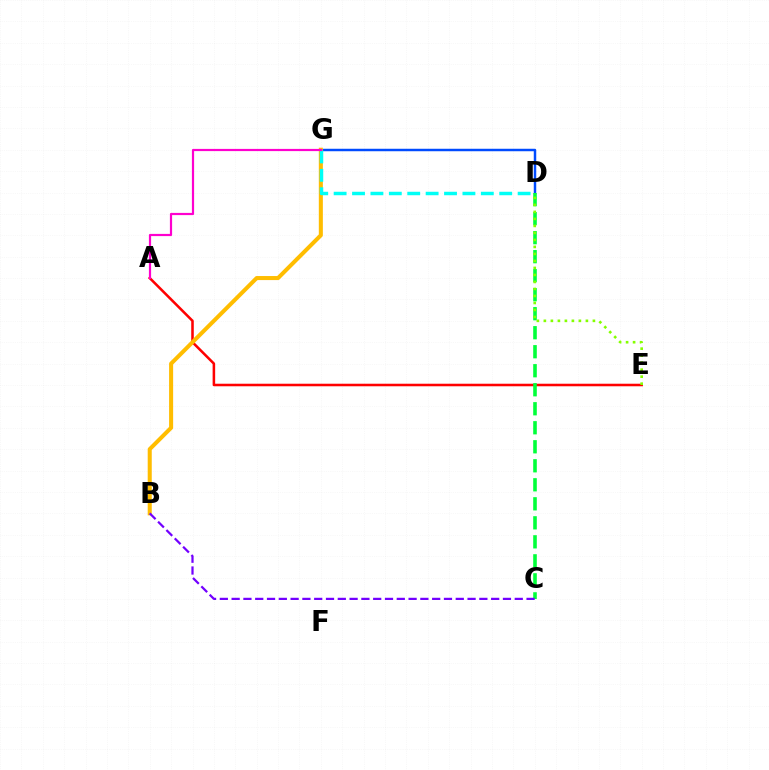{('D', 'G'): [{'color': '#004bff', 'line_style': 'solid', 'thickness': 1.78}, {'color': '#00fff6', 'line_style': 'dashed', 'thickness': 2.5}], ('A', 'E'): [{'color': '#ff0000', 'line_style': 'solid', 'thickness': 1.83}], ('B', 'G'): [{'color': '#ffbd00', 'line_style': 'solid', 'thickness': 2.91}], ('C', 'D'): [{'color': '#00ff39', 'line_style': 'dashed', 'thickness': 2.58}], ('B', 'C'): [{'color': '#7200ff', 'line_style': 'dashed', 'thickness': 1.6}], ('A', 'G'): [{'color': '#ff00cf', 'line_style': 'solid', 'thickness': 1.59}], ('D', 'E'): [{'color': '#84ff00', 'line_style': 'dotted', 'thickness': 1.9}]}